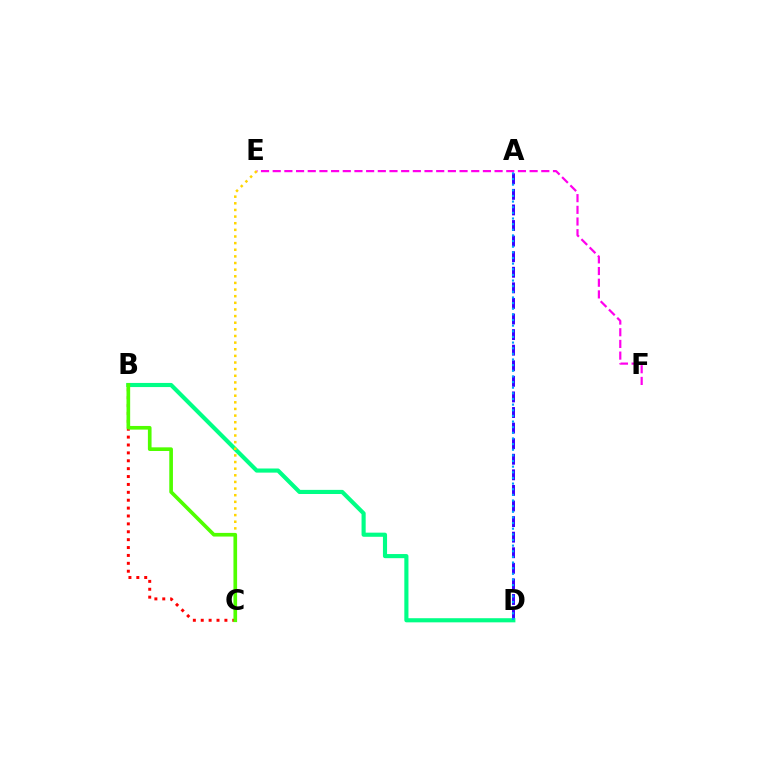{('A', 'D'): [{'color': '#3700ff', 'line_style': 'dashed', 'thickness': 2.12}, {'color': '#009eff', 'line_style': 'dotted', 'thickness': 1.53}], ('B', 'D'): [{'color': '#00ff86', 'line_style': 'solid', 'thickness': 2.97}], ('B', 'C'): [{'color': '#ff0000', 'line_style': 'dotted', 'thickness': 2.14}, {'color': '#4fff00', 'line_style': 'solid', 'thickness': 2.63}], ('E', 'F'): [{'color': '#ff00ed', 'line_style': 'dashed', 'thickness': 1.59}], ('C', 'E'): [{'color': '#ffd500', 'line_style': 'dotted', 'thickness': 1.8}]}